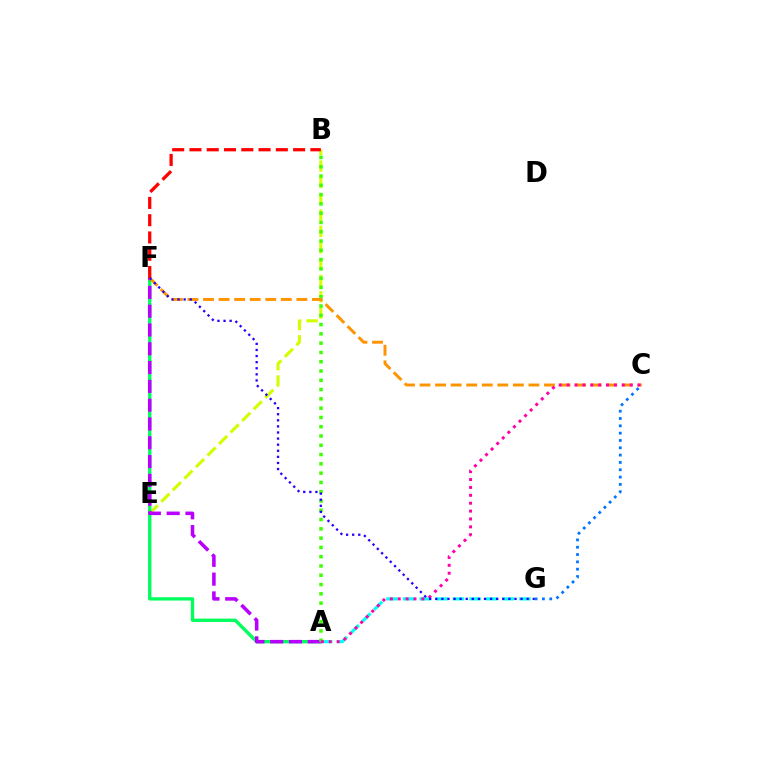{('B', 'E'): [{'color': '#d1ff00', 'line_style': 'dashed', 'thickness': 2.22}], ('A', 'F'): [{'color': '#00ff5c', 'line_style': 'solid', 'thickness': 2.4}, {'color': '#b900ff', 'line_style': 'dashed', 'thickness': 2.55}], ('A', 'B'): [{'color': '#3dff00', 'line_style': 'dotted', 'thickness': 2.52}], ('C', 'F'): [{'color': '#ff9400', 'line_style': 'dashed', 'thickness': 2.11}], ('B', 'F'): [{'color': '#ff0000', 'line_style': 'dashed', 'thickness': 2.35}], ('A', 'G'): [{'color': '#00fff6', 'line_style': 'dashed', 'thickness': 2.26}], ('A', 'C'): [{'color': '#ff00ac', 'line_style': 'dotted', 'thickness': 2.14}], ('C', 'G'): [{'color': '#0074ff', 'line_style': 'dotted', 'thickness': 1.99}], ('F', 'G'): [{'color': '#2500ff', 'line_style': 'dotted', 'thickness': 1.66}]}